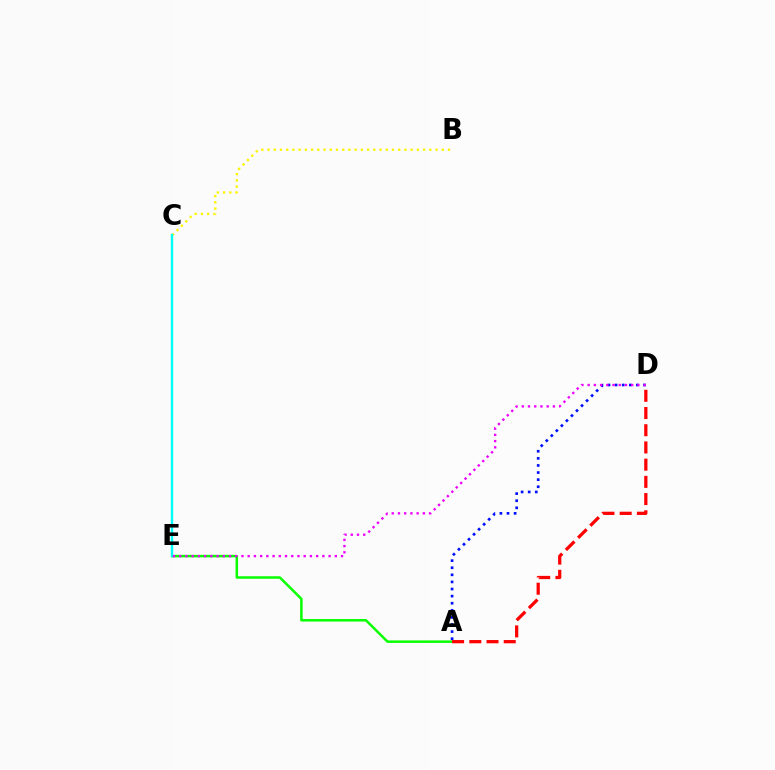{('A', 'E'): [{'color': '#08ff00', 'line_style': 'solid', 'thickness': 1.8}], ('B', 'C'): [{'color': '#fcf500', 'line_style': 'dotted', 'thickness': 1.69}], ('C', 'E'): [{'color': '#00fff6', 'line_style': 'solid', 'thickness': 1.74}], ('A', 'D'): [{'color': '#0010ff', 'line_style': 'dotted', 'thickness': 1.93}, {'color': '#ff0000', 'line_style': 'dashed', 'thickness': 2.34}], ('D', 'E'): [{'color': '#ee00ff', 'line_style': 'dotted', 'thickness': 1.69}]}